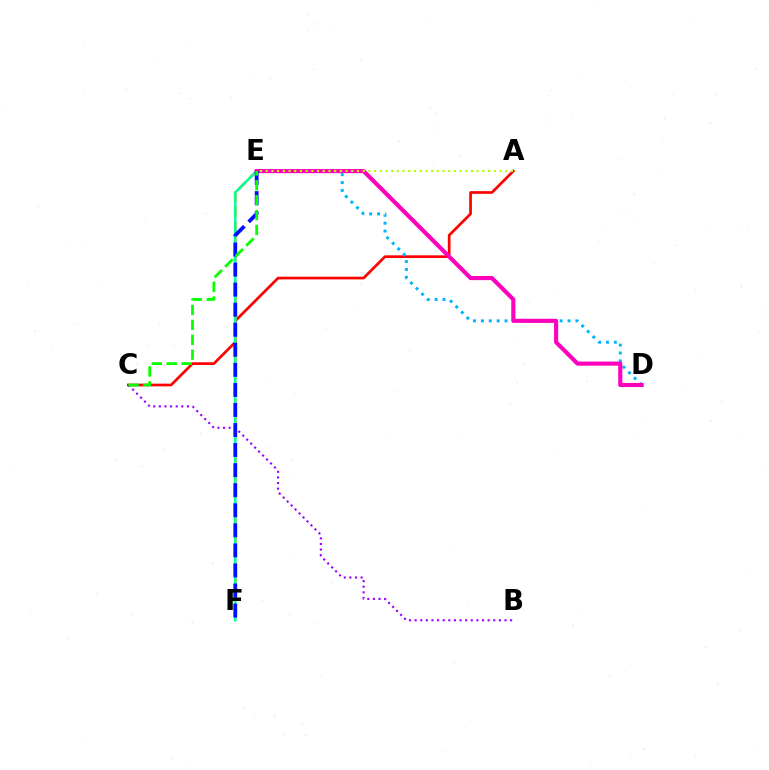{('A', 'C'): [{'color': '#ff0000', 'line_style': 'solid', 'thickness': 1.94}], ('E', 'F'): [{'color': '#ffa500', 'line_style': 'dashed', 'thickness': 2.01}, {'color': '#00ff9d', 'line_style': 'solid', 'thickness': 1.81}, {'color': '#0010ff', 'line_style': 'dashed', 'thickness': 2.73}], ('B', 'C'): [{'color': '#9b00ff', 'line_style': 'dotted', 'thickness': 1.53}], ('D', 'E'): [{'color': '#00b5ff', 'line_style': 'dotted', 'thickness': 2.14}, {'color': '#ff00bd', 'line_style': 'solid', 'thickness': 2.97}], ('C', 'E'): [{'color': '#08ff00', 'line_style': 'dashed', 'thickness': 2.02}], ('A', 'E'): [{'color': '#b3ff00', 'line_style': 'dotted', 'thickness': 1.55}]}